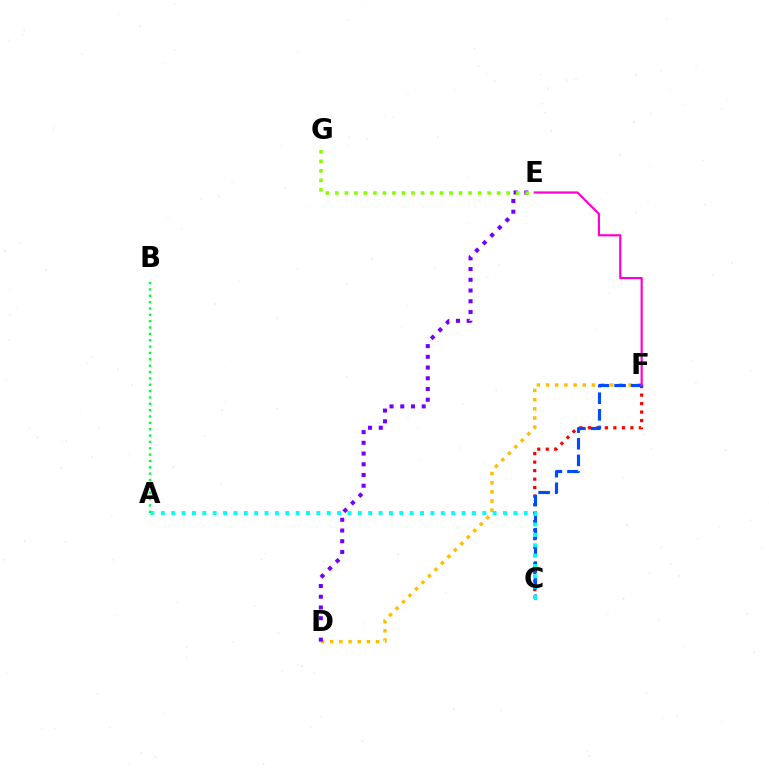{('D', 'F'): [{'color': '#ffbd00', 'line_style': 'dotted', 'thickness': 2.49}], ('C', 'F'): [{'color': '#ff0000', 'line_style': 'dotted', 'thickness': 2.31}, {'color': '#004bff', 'line_style': 'dashed', 'thickness': 2.26}], ('D', 'E'): [{'color': '#7200ff', 'line_style': 'dotted', 'thickness': 2.91}], ('E', 'F'): [{'color': '#ff00cf', 'line_style': 'solid', 'thickness': 1.57}], ('E', 'G'): [{'color': '#84ff00', 'line_style': 'dotted', 'thickness': 2.58}], ('A', 'C'): [{'color': '#00fff6', 'line_style': 'dotted', 'thickness': 2.82}], ('A', 'B'): [{'color': '#00ff39', 'line_style': 'dotted', 'thickness': 1.73}]}